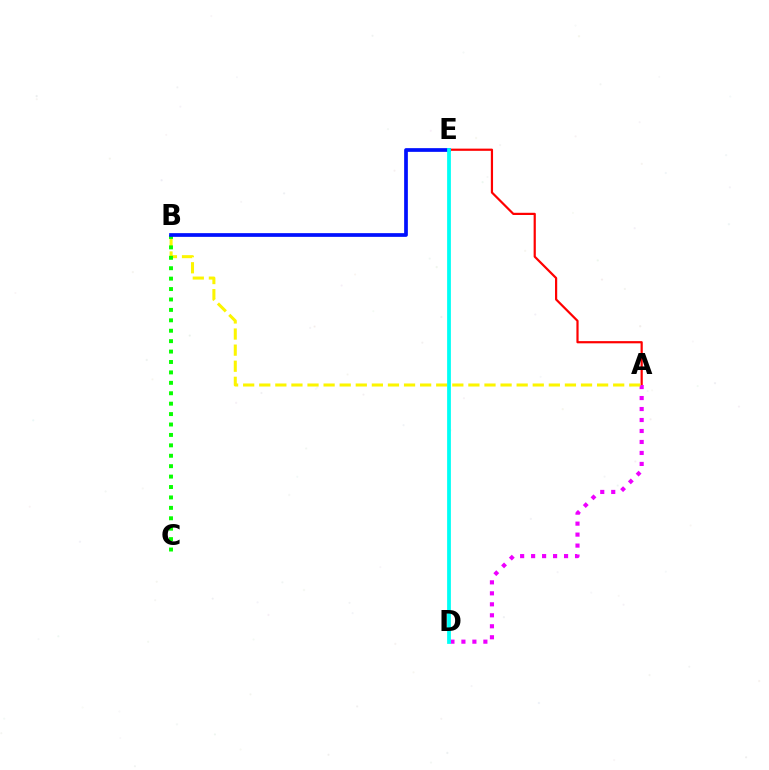{('A', 'E'): [{'color': '#ff0000', 'line_style': 'solid', 'thickness': 1.59}], ('A', 'D'): [{'color': '#ee00ff', 'line_style': 'dotted', 'thickness': 2.98}], ('A', 'B'): [{'color': '#fcf500', 'line_style': 'dashed', 'thickness': 2.19}], ('B', 'C'): [{'color': '#08ff00', 'line_style': 'dotted', 'thickness': 2.83}], ('B', 'E'): [{'color': '#0010ff', 'line_style': 'solid', 'thickness': 2.67}], ('D', 'E'): [{'color': '#00fff6', 'line_style': 'solid', 'thickness': 2.71}]}